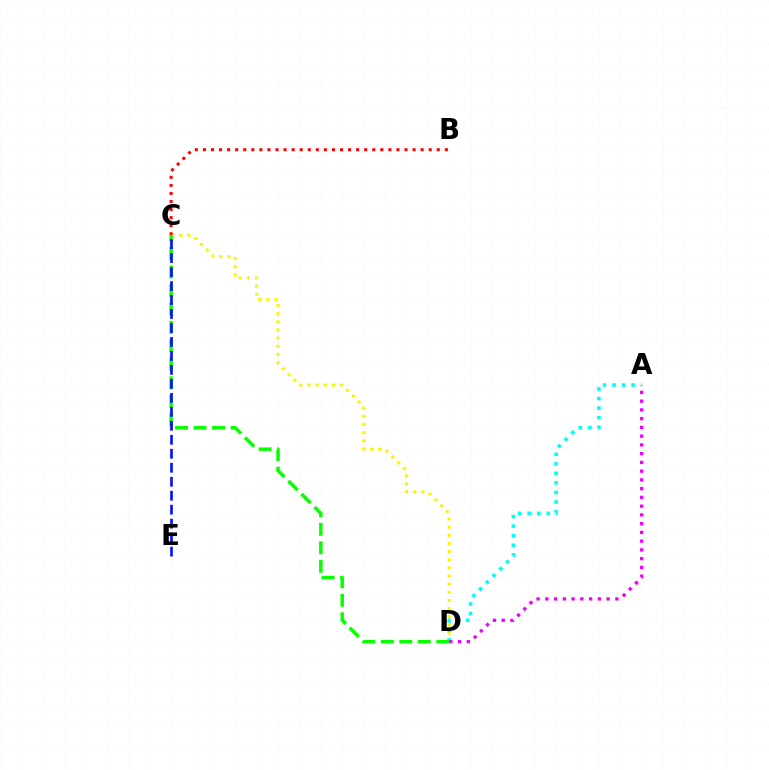{('C', 'D'): [{'color': '#fcf500', 'line_style': 'dotted', 'thickness': 2.22}, {'color': '#08ff00', 'line_style': 'dashed', 'thickness': 2.51}], ('A', 'D'): [{'color': '#00fff6', 'line_style': 'dotted', 'thickness': 2.6}, {'color': '#ee00ff', 'line_style': 'dotted', 'thickness': 2.38}], ('B', 'C'): [{'color': '#ff0000', 'line_style': 'dotted', 'thickness': 2.19}], ('C', 'E'): [{'color': '#0010ff', 'line_style': 'dashed', 'thickness': 1.9}]}